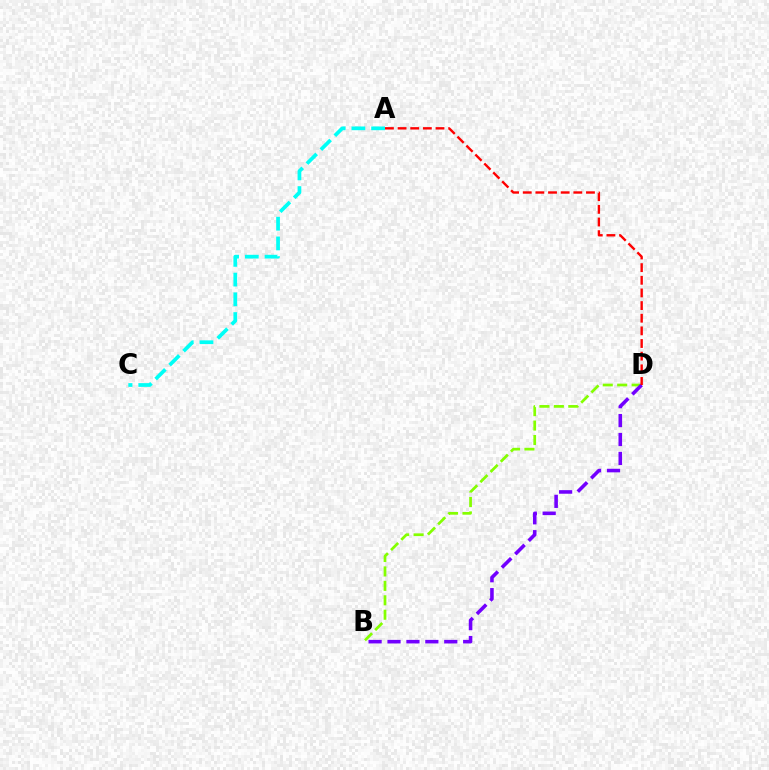{('A', 'C'): [{'color': '#00fff6', 'line_style': 'dashed', 'thickness': 2.68}], ('B', 'D'): [{'color': '#84ff00', 'line_style': 'dashed', 'thickness': 1.96}, {'color': '#7200ff', 'line_style': 'dashed', 'thickness': 2.57}], ('A', 'D'): [{'color': '#ff0000', 'line_style': 'dashed', 'thickness': 1.72}]}